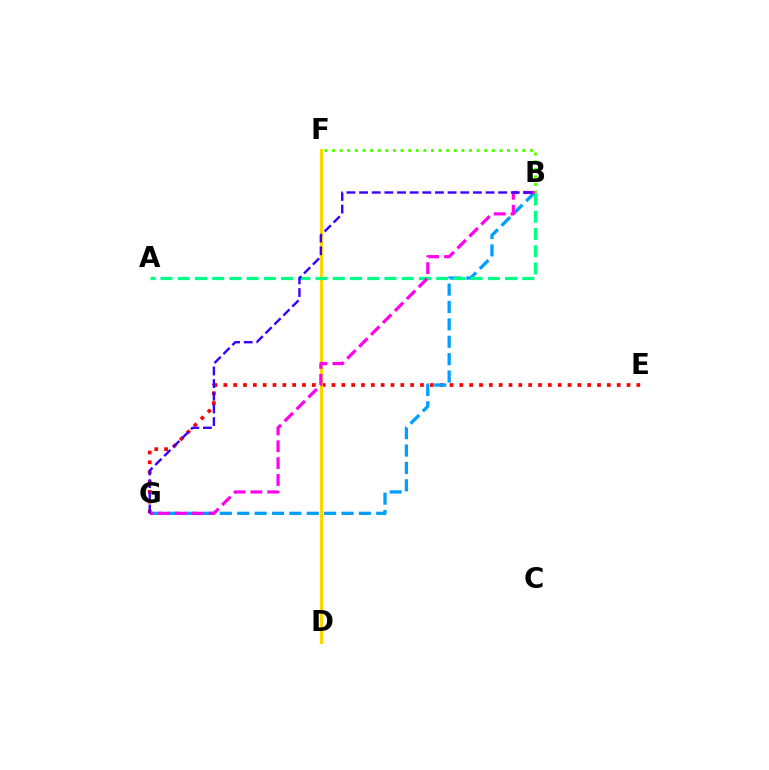{('E', 'G'): [{'color': '#ff0000', 'line_style': 'dotted', 'thickness': 2.67}], ('B', 'G'): [{'color': '#009eff', 'line_style': 'dashed', 'thickness': 2.36}, {'color': '#ff00ed', 'line_style': 'dashed', 'thickness': 2.29}, {'color': '#3700ff', 'line_style': 'dashed', 'thickness': 1.72}], ('B', 'F'): [{'color': '#4fff00', 'line_style': 'dotted', 'thickness': 2.07}], ('D', 'F'): [{'color': '#ffd500', 'line_style': 'solid', 'thickness': 2.23}], ('A', 'B'): [{'color': '#00ff86', 'line_style': 'dashed', 'thickness': 2.34}]}